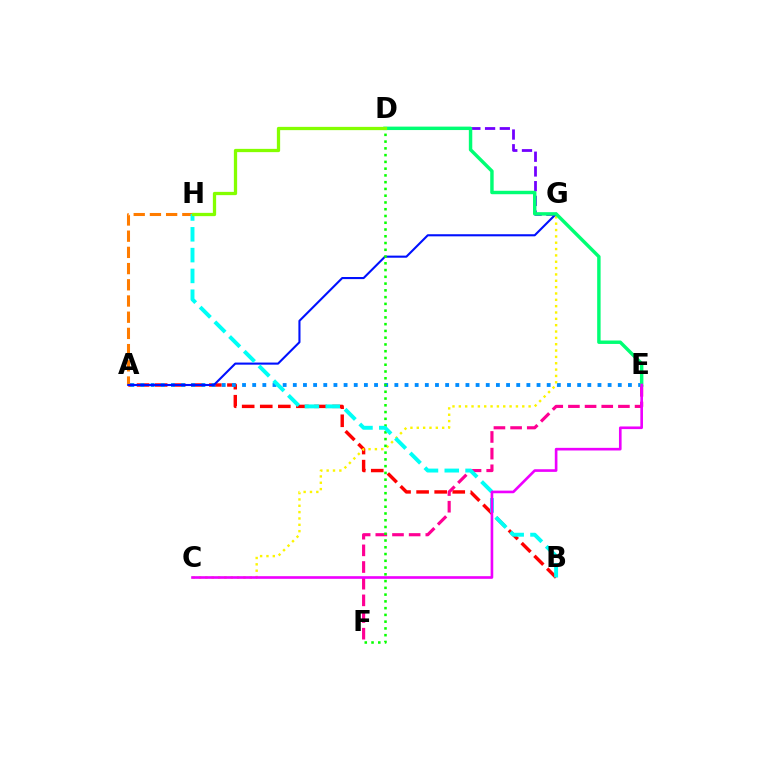{('A', 'B'): [{'color': '#ff0000', 'line_style': 'dashed', 'thickness': 2.45}], ('A', 'H'): [{'color': '#ff7c00', 'line_style': 'dashed', 'thickness': 2.2}], ('A', 'E'): [{'color': '#008cff', 'line_style': 'dotted', 'thickness': 2.76}], ('D', 'G'): [{'color': '#7200ff', 'line_style': 'dashed', 'thickness': 2.0}], ('E', 'F'): [{'color': '#ff0094', 'line_style': 'dashed', 'thickness': 2.26}], ('C', 'G'): [{'color': '#fcf500', 'line_style': 'dotted', 'thickness': 1.72}], ('A', 'G'): [{'color': '#0010ff', 'line_style': 'solid', 'thickness': 1.51}], ('D', 'F'): [{'color': '#08ff00', 'line_style': 'dotted', 'thickness': 1.84}], ('D', 'E'): [{'color': '#00ff74', 'line_style': 'solid', 'thickness': 2.47}], ('B', 'H'): [{'color': '#00fff6', 'line_style': 'dashed', 'thickness': 2.83}], ('C', 'E'): [{'color': '#ee00ff', 'line_style': 'solid', 'thickness': 1.9}], ('D', 'H'): [{'color': '#84ff00', 'line_style': 'solid', 'thickness': 2.36}]}